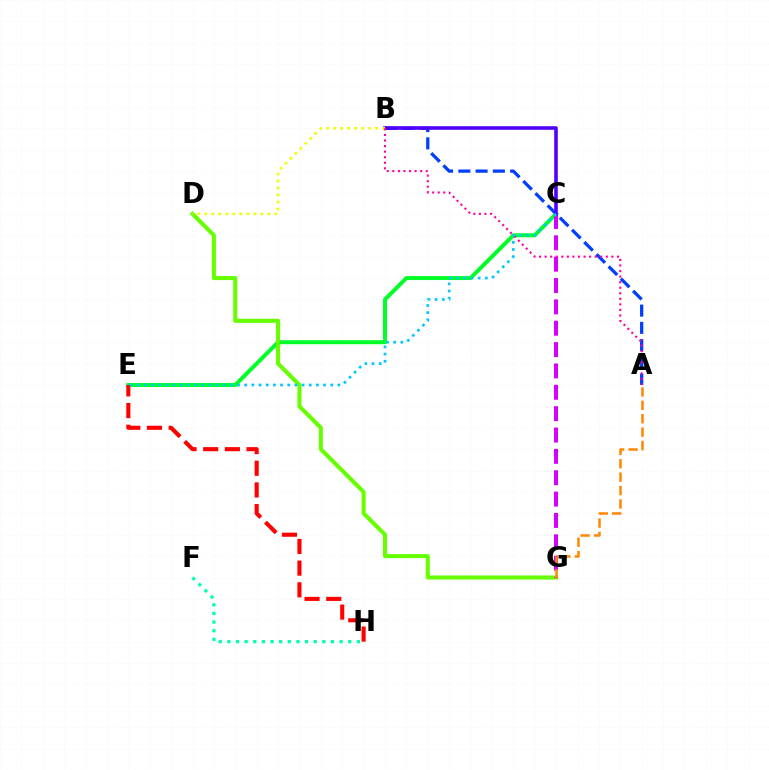{('C', 'E'): [{'color': '#00ff27', 'line_style': 'solid', 'thickness': 2.86}, {'color': '#00c7ff', 'line_style': 'dotted', 'thickness': 1.95}], ('D', 'G'): [{'color': '#66ff00', 'line_style': 'solid', 'thickness': 2.93}], ('C', 'G'): [{'color': '#d600ff', 'line_style': 'dashed', 'thickness': 2.9}], ('A', 'B'): [{'color': '#003fff', 'line_style': 'dashed', 'thickness': 2.34}, {'color': '#ff00a0', 'line_style': 'dotted', 'thickness': 1.51}], ('B', 'C'): [{'color': '#4f00ff', 'line_style': 'solid', 'thickness': 2.59}], ('A', 'G'): [{'color': '#ff8800', 'line_style': 'dashed', 'thickness': 1.82}], ('B', 'D'): [{'color': '#eeff00', 'line_style': 'dotted', 'thickness': 1.9}], ('F', 'H'): [{'color': '#00ffaf', 'line_style': 'dotted', 'thickness': 2.35}], ('E', 'H'): [{'color': '#ff0000', 'line_style': 'dashed', 'thickness': 2.95}]}